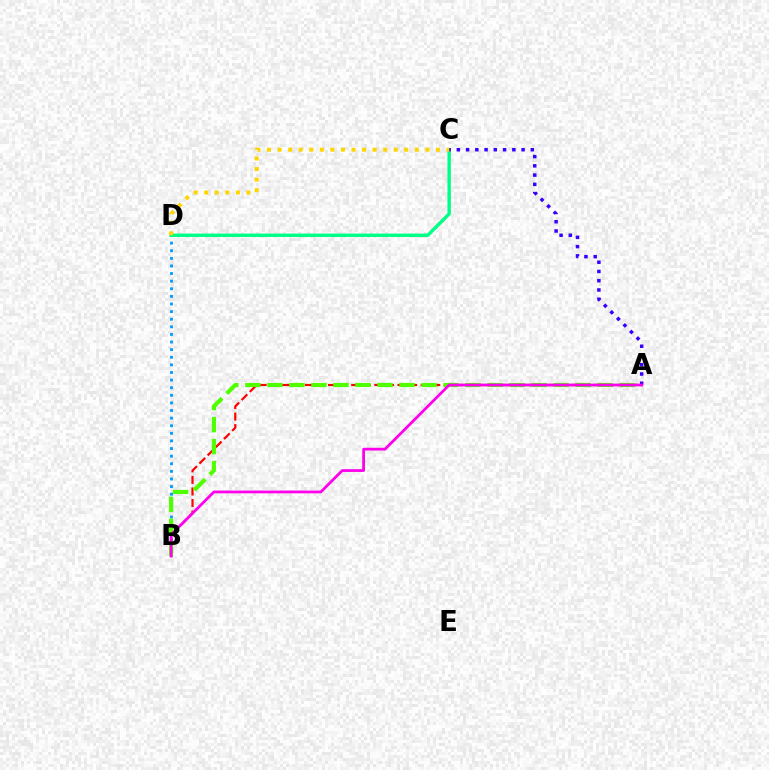{('B', 'D'): [{'color': '#009eff', 'line_style': 'dotted', 'thickness': 2.07}], ('A', 'B'): [{'color': '#ff0000', 'line_style': 'dashed', 'thickness': 1.57}, {'color': '#4fff00', 'line_style': 'dashed', 'thickness': 2.99}, {'color': '#ff00ed', 'line_style': 'solid', 'thickness': 1.99}], ('C', 'D'): [{'color': '#00ff86', 'line_style': 'solid', 'thickness': 2.45}, {'color': '#ffd500', 'line_style': 'dotted', 'thickness': 2.87}], ('A', 'C'): [{'color': '#3700ff', 'line_style': 'dotted', 'thickness': 2.51}]}